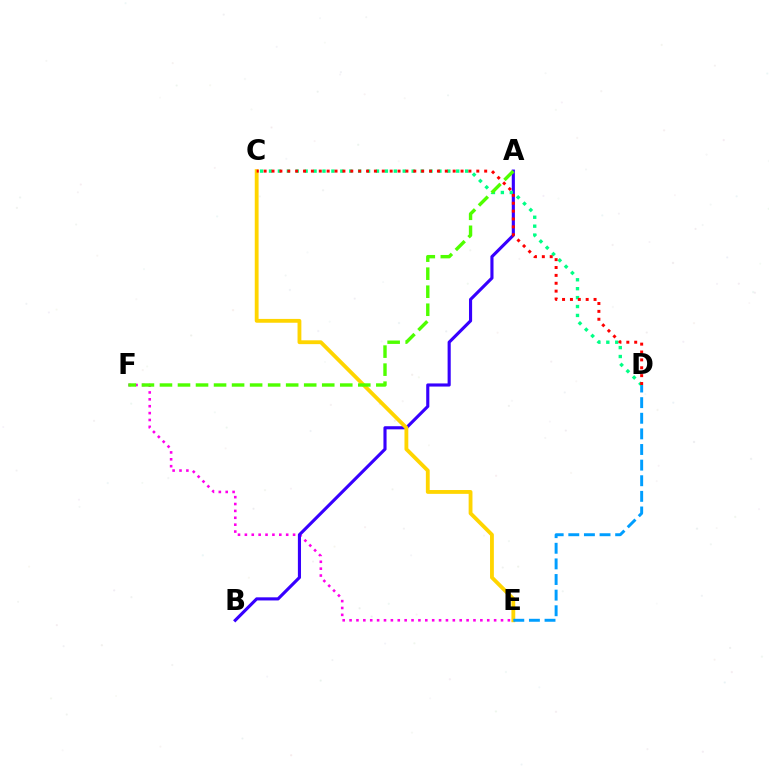{('E', 'F'): [{'color': '#ff00ed', 'line_style': 'dotted', 'thickness': 1.87}], ('A', 'B'): [{'color': '#3700ff', 'line_style': 'solid', 'thickness': 2.25}], ('C', 'E'): [{'color': '#ffd500', 'line_style': 'solid', 'thickness': 2.76}], ('D', 'E'): [{'color': '#009eff', 'line_style': 'dashed', 'thickness': 2.12}], ('C', 'D'): [{'color': '#00ff86', 'line_style': 'dotted', 'thickness': 2.42}, {'color': '#ff0000', 'line_style': 'dotted', 'thickness': 2.14}], ('A', 'F'): [{'color': '#4fff00', 'line_style': 'dashed', 'thickness': 2.45}]}